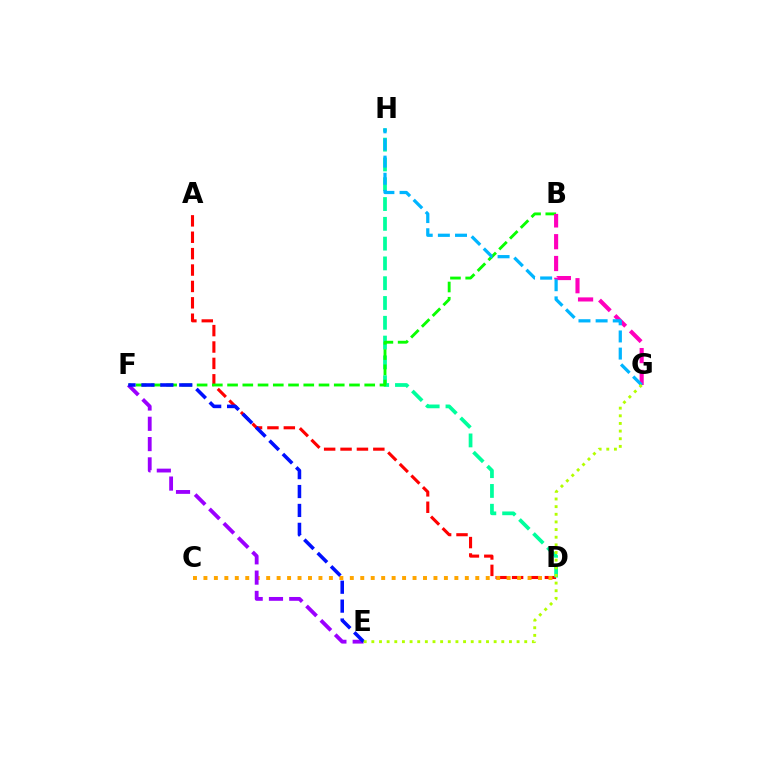{('A', 'D'): [{'color': '#ff0000', 'line_style': 'dashed', 'thickness': 2.23}], ('C', 'D'): [{'color': '#ffa500', 'line_style': 'dotted', 'thickness': 2.84}], ('D', 'H'): [{'color': '#00ff9d', 'line_style': 'dashed', 'thickness': 2.69}], ('B', 'F'): [{'color': '#08ff00', 'line_style': 'dashed', 'thickness': 2.07}], ('E', 'F'): [{'color': '#9b00ff', 'line_style': 'dashed', 'thickness': 2.76}, {'color': '#0010ff', 'line_style': 'dashed', 'thickness': 2.57}], ('B', 'G'): [{'color': '#ff00bd', 'line_style': 'dashed', 'thickness': 2.96}], ('G', 'H'): [{'color': '#00b5ff', 'line_style': 'dashed', 'thickness': 2.33}], ('E', 'G'): [{'color': '#b3ff00', 'line_style': 'dotted', 'thickness': 2.08}]}